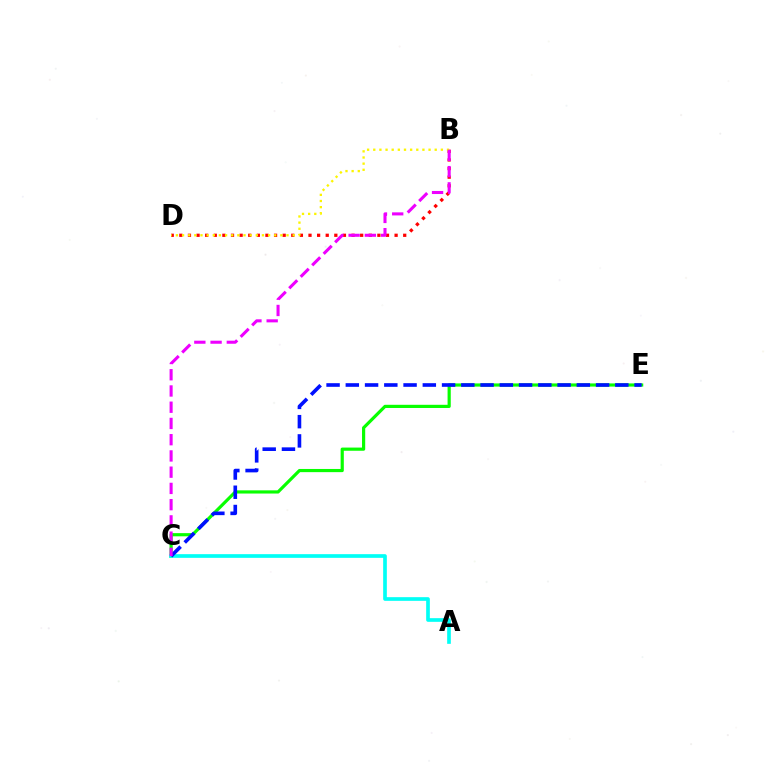{('B', 'D'): [{'color': '#ff0000', 'line_style': 'dotted', 'thickness': 2.34}, {'color': '#fcf500', 'line_style': 'dotted', 'thickness': 1.67}], ('C', 'E'): [{'color': '#08ff00', 'line_style': 'solid', 'thickness': 2.29}, {'color': '#0010ff', 'line_style': 'dashed', 'thickness': 2.62}], ('A', 'C'): [{'color': '#00fff6', 'line_style': 'solid', 'thickness': 2.64}], ('B', 'C'): [{'color': '#ee00ff', 'line_style': 'dashed', 'thickness': 2.21}]}